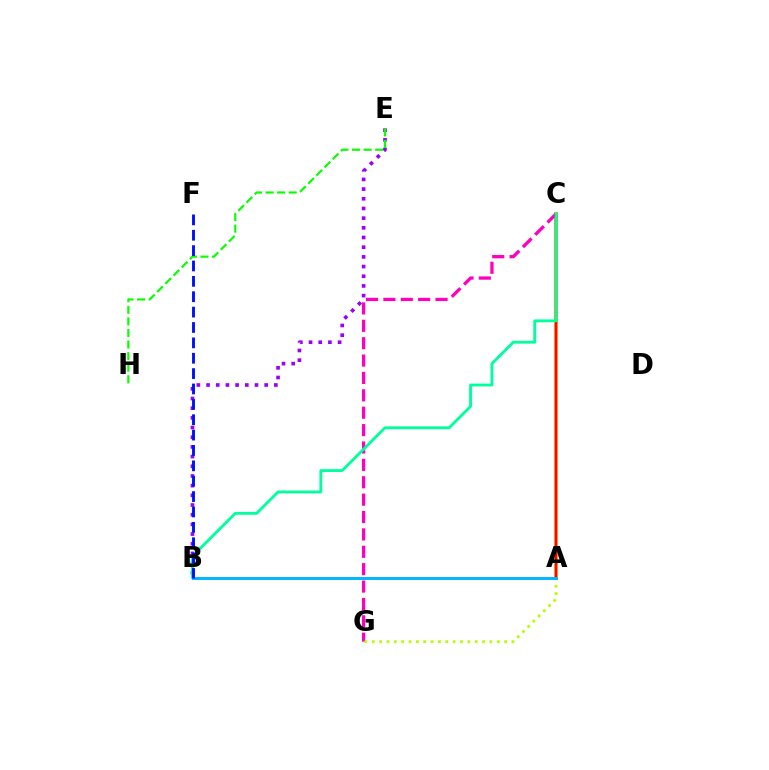{('A', 'C'): [{'color': '#ffa500', 'line_style': 'solid', 'thickness': 2.65}, {'color': '#ff0000', 'line_style': 'solid', 'thickness': 1.74}], ('C', 'G'): [{'color': '#ff00bd', 'line_style': 'dashed', 'thickness': 2.36}], ('B', 'E'): [{'color': '#9b00ff', 'line_style': 'dotted', 'thickness': 2.63}], ('A', 'G'): [{'color': '#b3ff00', 'line_style': 'dotted', 'thickness': 2.0}], ('E', 'H'): [{'color': '#08ff00', 'line_style': 'dashed', 'thickness': 1.57}], ('B', 'C'): [{'color': '#00ff9d', 'line_style': 'solid', 'thickness': 2.06}], ('A', 'B'): [{'color': '#00b5ff', 'line_style': 'solid', 'thickness': 2.11}], ('B', 'F'): [{'color': '#0010ff', 'line_style': 'dashed', 'thickness': 2.09}]}